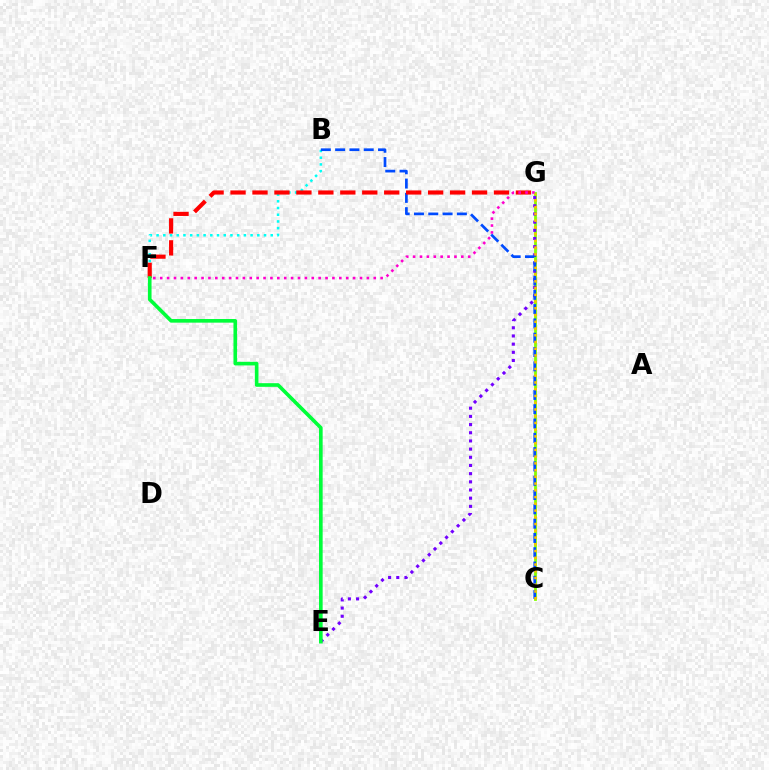{('C', 'G'): [{'color': '#84ff00', 'line_style': 'solid', 'thickness': 2.01}, {'color': '#ffbd00', 'line_style': 'dotted', 'thickness': 1.83}], ('E', 'G'): [{'color': '#7200ff', 'line_style': 'dotted', 'thickness': 2.22}], ('B', 'F'): [{'color': '#00fff6', 'line_style': 'dotted', 'thickness': 1.82}], ('B', 'C'): [{'color': '#004bff', 'line_style': 'dashed', 'thickness': 1.94}], ('F', 'G'): [{'color': '#ff0000', 'line_style': 'dashed', 'thickness': 2.98}, {'color': '#ff00cf', 'line_style': 'dotted', 'thickness': 1.87}], ('E', 'F'): [{'color': '#00ff39', 'line_style': 'solid', 'thickness': 2.61}]}